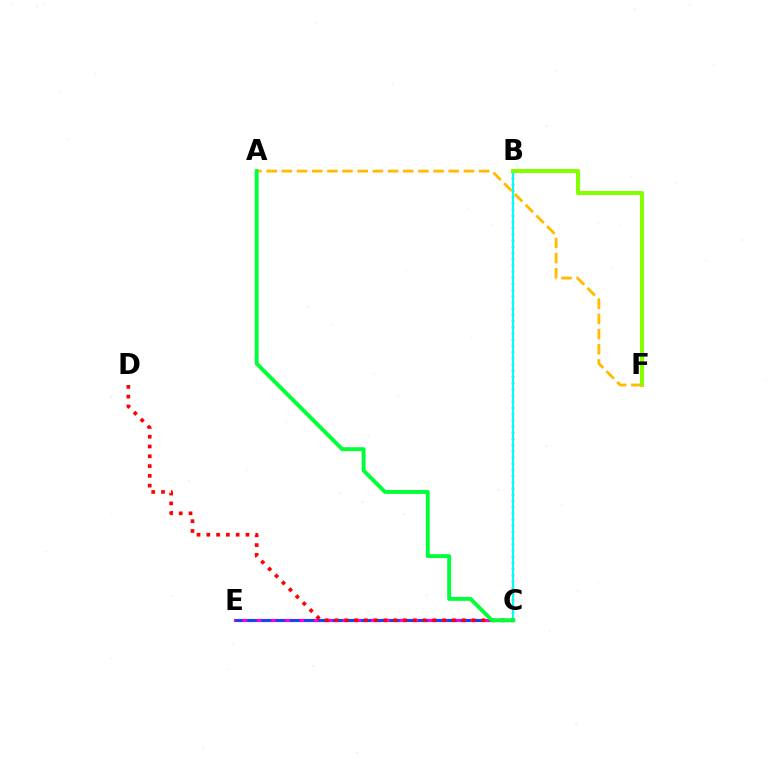{('B', 'C'): [{'color': '#7200ff', 'line_style': 'dotted', 'thickness': 1.68}, {'color': '#00fff6', 'line_style': 'solid', 'thickness': 1.53}], ('C', 'E'): [{'color': '#ff00cf', 'line_style': 'solid', 'thickness': 2.27}, {'color': '#004bff', 'line_style': 'dashed', 'thickness': 1.94}], ('B', 'F'): [{'color': '#84ff00', 'line_style': 'solid', 'thickness': 2.91}], ('A', 'F'): [{'color': '#ffbd00', 'line_style': 'dashed', 'thickness': 2.06}], ('C', 'D'): [{'color': '#ff0000', 'line_style': 'dotted', 'thickness': 2.66}], ('A', 'C'): [{'color': '#00ff39', 'line_style': 'solid', 'thickness': 2.81}]}